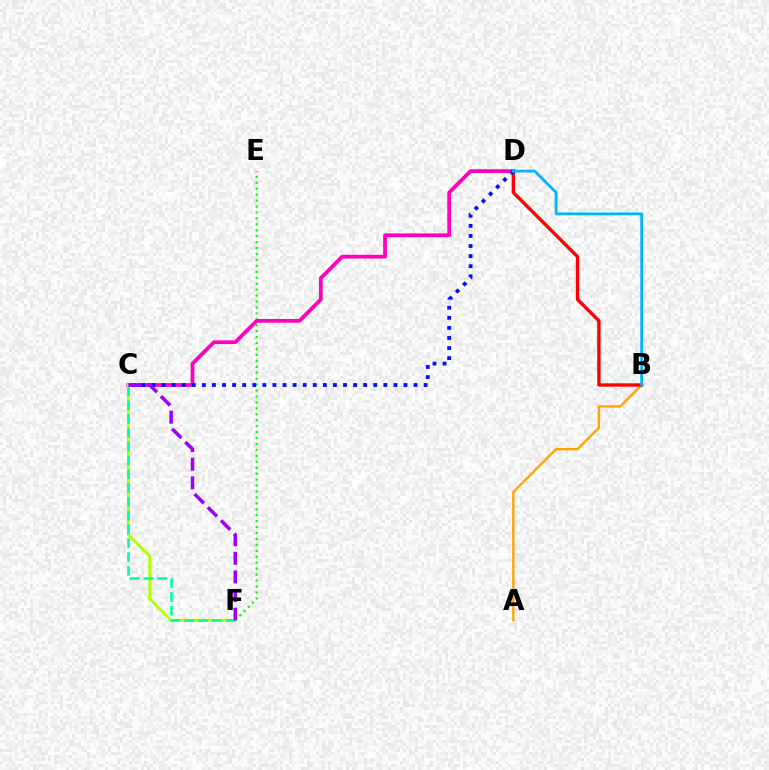{('E', 'F'): [{'color': '#08ff00', 'line_style': 'dotted', 'thickness': 1.61}], ('C', 'D'): [{'color': '#ff00bd', 'line_style': 'solid', 'thickness': 2.7}, {'color': '#0010ff', 'line_style': 'dotted', 'thickness': 2.74}], ('C', 'F'): [{'color': '#b3ff00', 'line_style': 'solid', 'thickness': 2.04}, {'color': '#00ff9d', 'line_style': 'dashed', 'thickness': 1.88}, {'color': '#9b00ff', 'line_style': 'dashed', 'thickness': 2.53}], ('A', 'B'): [{'color': '#ffa500', 'line_style': 'solid', 'thickness': 1.7}], ('B', 'D'): [{'color': '#ff0000', 'line_style': 'solid', 'thickness': 2.41}, {'color': '#00b5ff', 'line_style': 'solid', 'thickness': 2.0}]}